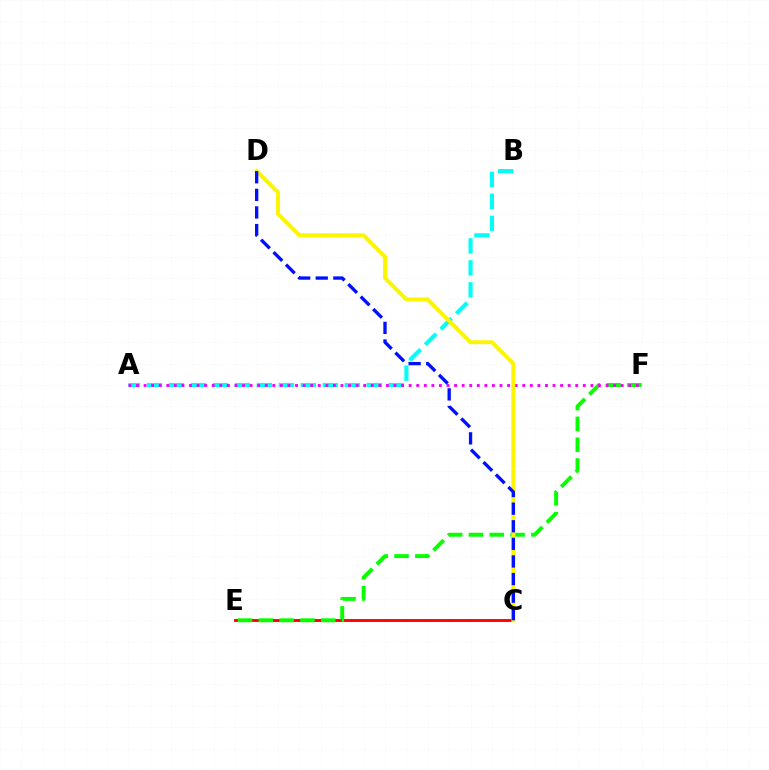{('C', 'E'): [{'color': '#ff0000', 'line_style': 'solid', 'thickness': 2.07}], ('E', 'F'): [{'color': '#08ff00', 'line_style': 'dashed', 'thickness': 2.83}], ('A', 'B'): [{'color': '#00fff6', 'line_style': 'dashed', 'thickness': 2.99}], ('A', 'F'): [{'color': '#ee00ff', 'line_style': 'dotted', 'thickness': 2.06}], ('C', 'D'): [{'color': '#fcf500', 'line_style': 'solid', 'thickness': 2.83}, {'color': '#0010ff', 'line_style': 'dashed', 'thickness': 2.39}]}